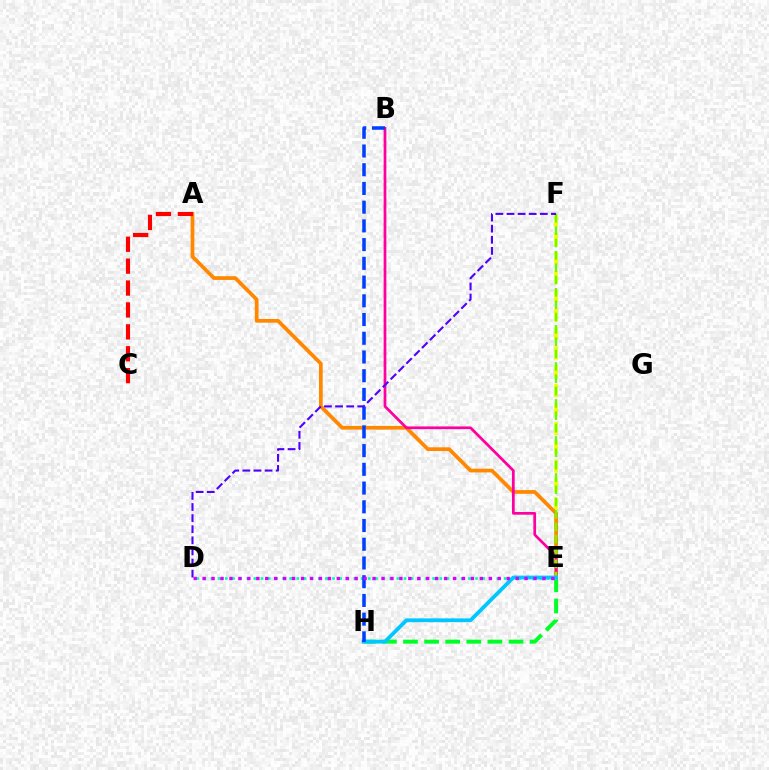{('E', 'H'): [{'color': '#00ff27', 'line_style': 'dashed', 'thickness': 2.87}, {'color': '#00c7ff', 'line_style': 'solid', 'thickness': 2.73}], ('D', 'E'): [{'color': '#00ffaf', 'line_style': 'dotted', 'thickness': 1.94}, {'color': '#d600ff', 'line_style': 'dotted', 'thickness': 2.43}], ('E', 'F'): [{'color': '#eeff00', 'line_style': 'dashed', 'thickness': 2.57}, {'color': '#66ff00', 'line_style': 'dashed', 'thickness': 1.68}], ('A', 'E'): [{'color': '#ff8800', 'line_style': 'solid', 'thickness': 2.68}], ('B', 'E'): [{'color': '#ff00a0', 'line_style': 'solid', 'thickness': 1.97}], ('B', 'H'): [{'color': '#003fff', 'line_style': 'dashed', 'thickness': 2.54}], ('A', 'C'): [{'color': '#ff0000', 'line_style': 'dashed', 'thickness': 2.98}], ('D', 'F'): [{'color': '#4f00ff', 'line_style': 'dashed', 'thickness': 1.51}]}